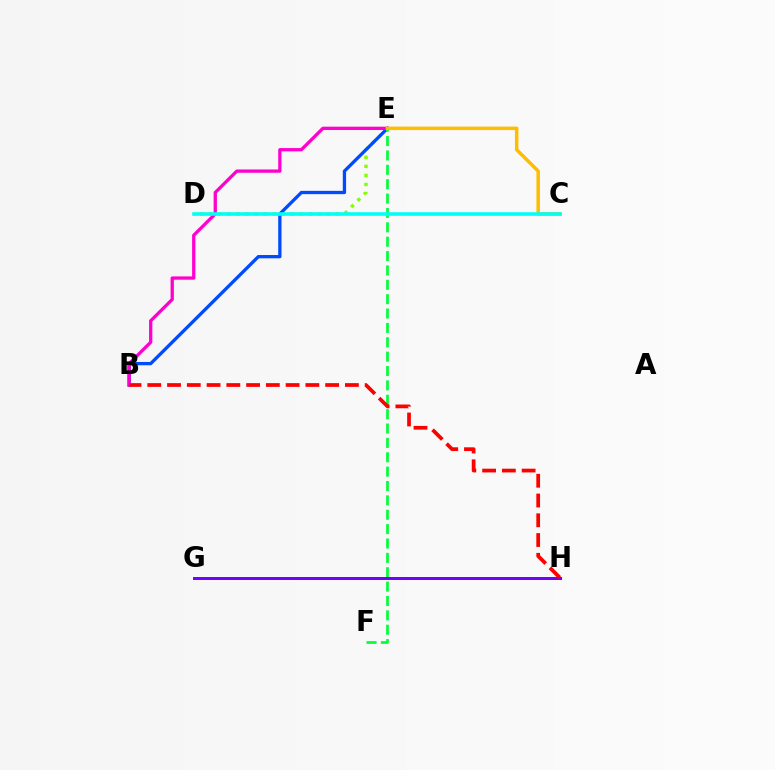{('D', 'E'): [{'color': '#84ff00', 'line_style': 'dotted', 'thickness': 2.46}], ('B', 'E'): [{'color': '#004bff', 'line_style': 'solid', 'thickness': 2.38}, {'color': '#ff00cf', 'line_style': 'solid', 'thickness': 2.37}], ('E', 'F'): [{'color': '#00ff39', 'line_style': 'dashed', 'thickness': 1.95}], ('G', 'H'): [{'color': '#7200ff', 'line_style': 'solid', 'thickness': 2.14}], ('C', 'E'): [{'color': '#ffbd00', 'line_style': 'solid', 'thickness': 2.52}], ('C', 'D'): [{'color': '#00fff6', 'line_style': 'solid', 'thickness': 2.57}], ('B', 'H'): [{'color': '#ff0000', 'line_style': 'dashed', 'thickness': 2.68}]}